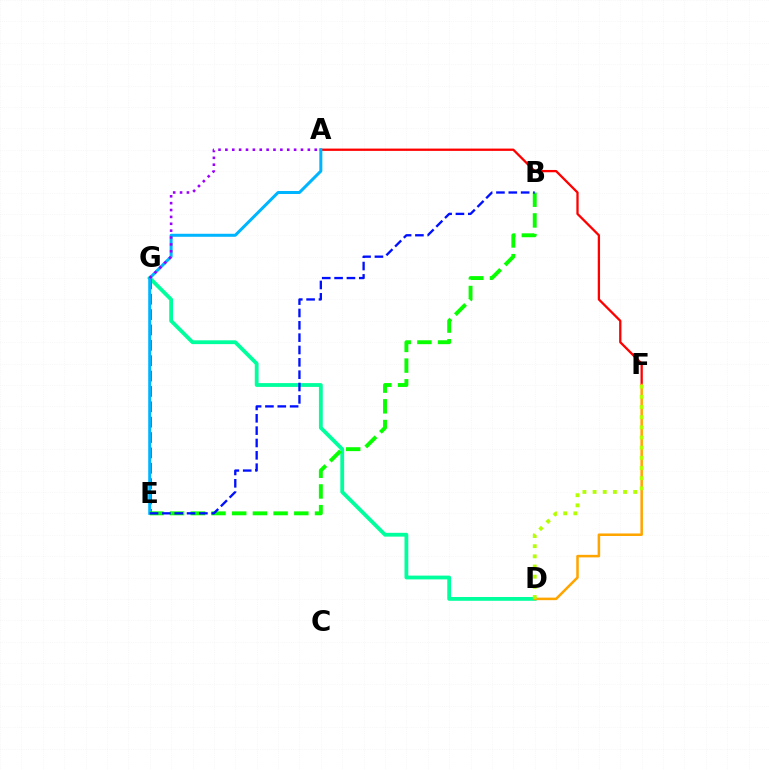{('D', 'G'): [{'color': '#00ff9d', 'line_style': 'solid', 'thickness': 2.74}], ('E', 'G'): [{'color': '#ff00bd', 'line_style': 'dashed', 'thickness': 2.09}], ('A', 'F'): [{'color': '#ff0000', 'line_style': 'solid', 'thickness': 1.66}], ('D', 'F'): [{'color': '#ffa500', 'line_style': 'solid', 'thickness': 1.83}, {'color': '#b3ff00', 'line_style': 'dotted', 'thickness': 2.76}], ('A', 'E'): [{'color': '#00b5ff', 'line_style': 'solid', 'thickness': 2.17}], ('B', 'E'): [{'color': '#08ff00', 'line_style': 'dashed', 'thickness': 2.81}, {'color': '#0010ff', 'line_style': 'dashed', 'thickness': 1.68}], ('A', 'G'): [{'color': '#9b00ff', 'line_style': 'dotted', 'thickness': 1.87}]}